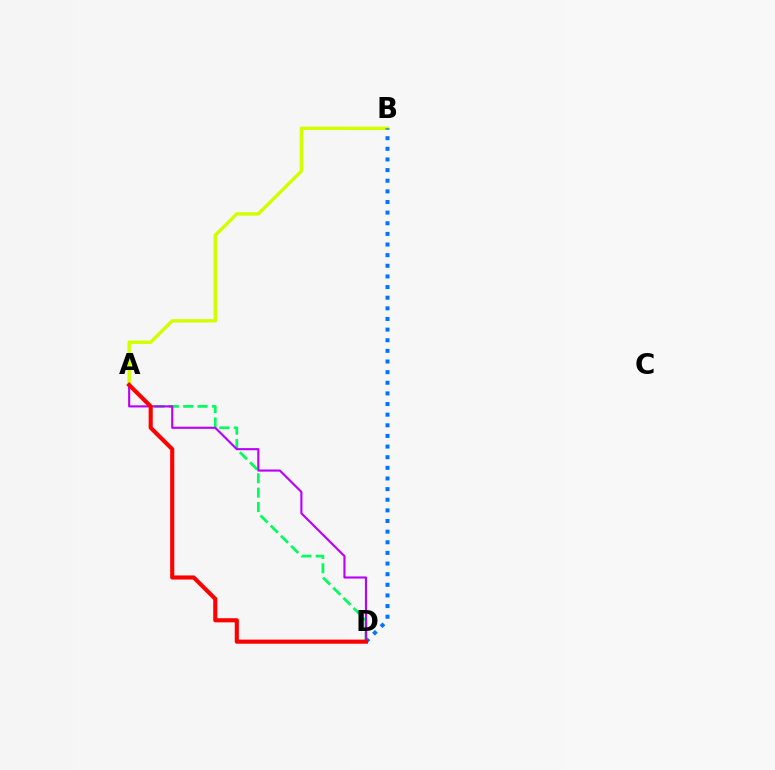{('A', 'B'): [{'color': '#d1ff00', 'line_style': 'solid', 'thickness': 2.46}], ('B', 'D'): [{'color': '#0074ff', 'line_style': 'dotted', 'thickness': 2.89}], ('A', 'D'): [{'color': '#00ff5c', 'line_style': 'dashed', 'thickness': 1.95}, {'color': '#b900ff', 'line_style': 'solid', 'thickness': 1.53}, {'color': '#ff0000', 'line_style': 'solid', 'thickness': 2.97}]}